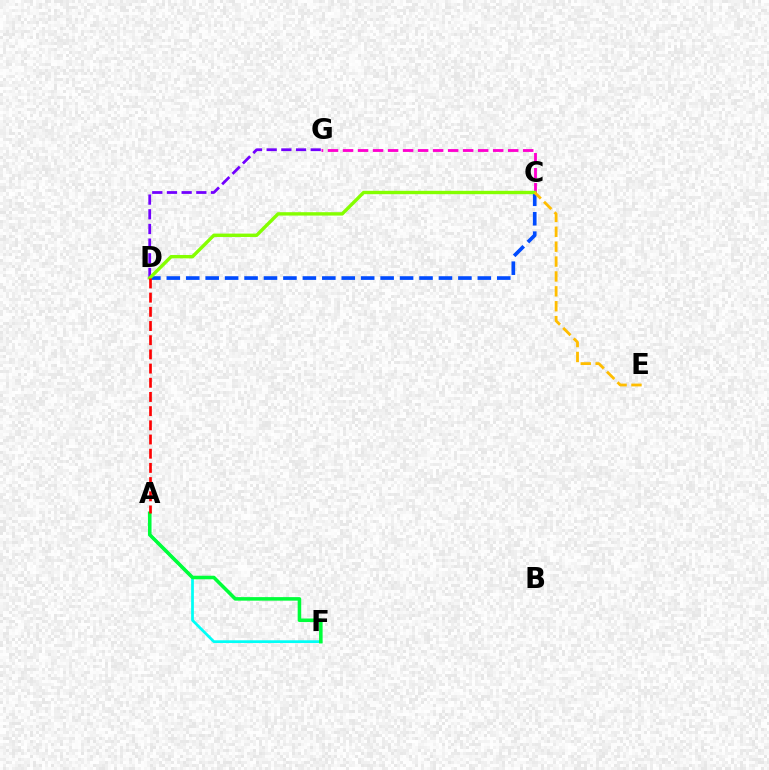{('C', 'G'): [{'color': '#ff00cf', 'line_style': 'dashed', 'thickness': 2.04}], ('A', 'F'): [{'color': '#00fff6', 'line_style': 'solid', 'thickness': 1.98}, {'color': '#00ff39', 'line_style': 'solid', 'thickness': 2.55}], ('D', 'G'): [{'color': '#7200ff', 'line_style': 'dashed', 'thickness': 1.99}], ('C', 'D'): [{'color': '#004bff', 'line_style': 'dashed', 'thickness': 2.64}, {'color': '#84ff00', 'line_style': 'solid', 'thickness': 2.43}], ('A', 'D'): [{'color': '#ff0000', 'line_style': 'dashed', 'thickness': 1.93}], ('C', 'E'): [{'color': '#ffbd00', 'line_style': 'dashed', 'thickness': 2.02}]}